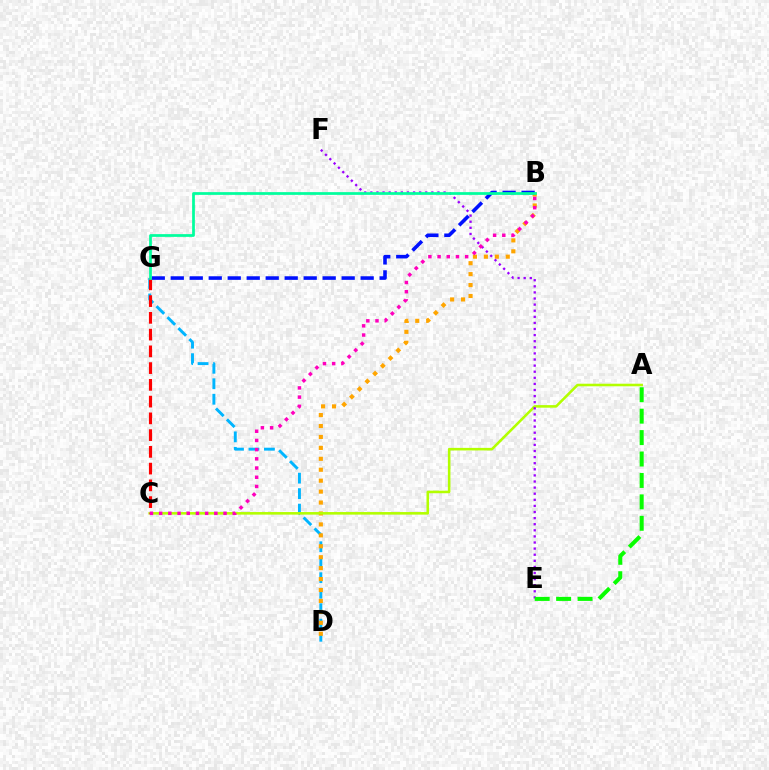{('D', 'G'): [{'color': '#00b5ff', 'line_style': 'dashed', 'thickness': 2.1}], ('B', 'D'): [{'color': '#ffa500', 'line_style': 'dotted', 'thickness': 2.97}], ('A', 'C'): [{'color': '#b3ff00', 'line_style': 'solid', 'thickness': 1.85}], ('C', 'G'): [{'color': '#ff0000', 'line_style': 'dashed', 'thickness': 2.28}], ('B', 'G'): [{'color': '#0010ff', 'line_style': 'dashed', 'thickness': 2.58}, {'color': '#00ff9d', 'line_style': 'solid', 'thickness': 1.97}], ('E', 'F'): [{'color': '#9b00ff', 'line_style': 'dotted', 'thickness': 1.66}], ('A', 'E'): [{'color': '#08ff00', 'line_style': 'dashed', 'thickness': 2.91}], ('B', 'C'): [{'color': '#ff00bd', 'line_style': 'dotted', 'thickness': 2.5}]}